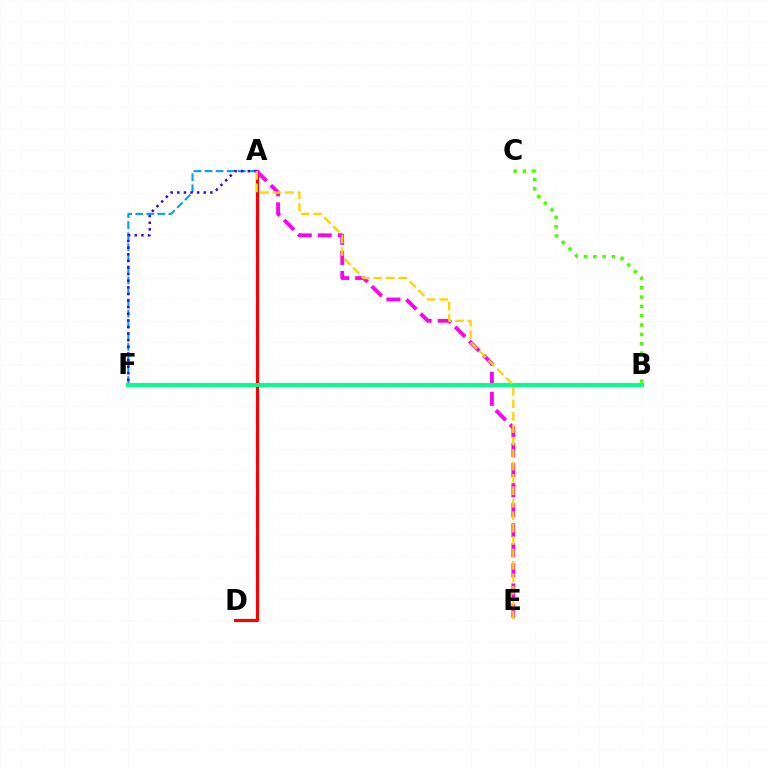{('A', 'D'): [{'color': '#ff0000', 'line_style': 'solid', 'thickness': 2.28}], ('A', 'F'): [{'color': '#009eff', 'line_style': 'dashed', 'thickness': 1.5}, {'color': '#3700ff', 'line_style': 'dotted', 'thickness': 1.8}], ('A', 'E'): [{'color': '#ff00ed', 'line_style': 'dashed', 'thickness': 2.72}, {'color': '#ffd500', 'line_style': 'dashed', 'thickness': 1.69}], ('B', 'C'): [{'color': '#4fff00', 'line_style': 'dotted', 'thickness': 2.54}], ('B', 'F'): [{'color': '#00ff86', 'line_style': 'solid', 'thickness': 2.81}]}